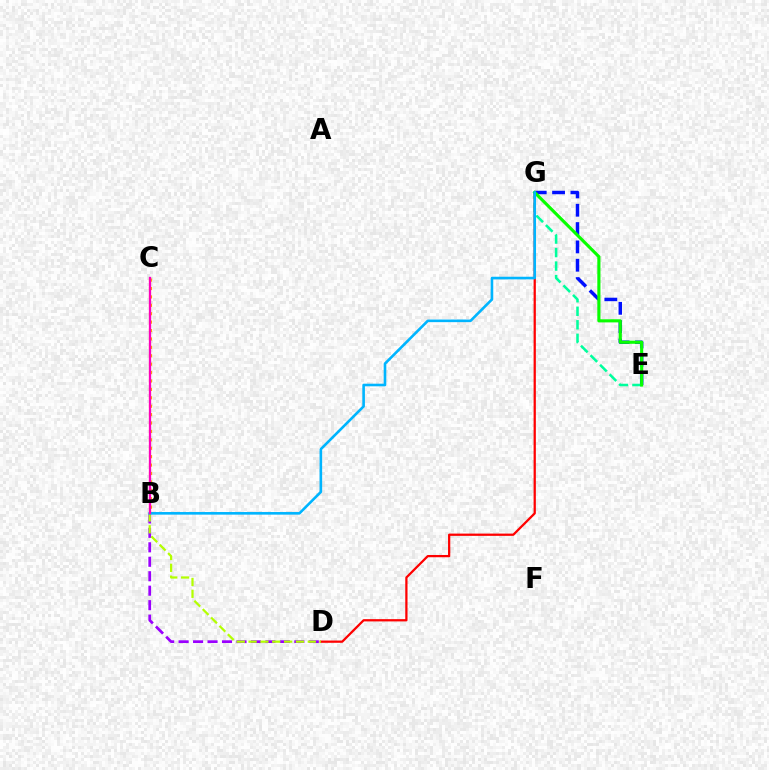{('E', 'G'): [{'color': '#0010ff', 'line_style': 'dashed', 'thickness': 2.49}, {'color': '#00ff9d', 'line_style': 'dashed', 'thickness': 1.84}, {'color': '#08ff00', 'line_style': 'solid', 'thickness': 2.26}], ('B', 'D'): [{'color': '#9b00ff', 'line_style': 'dashed', 'thickness': 1.97}, {'color': '#b3ff00', 'line_style': 'dashed', 'thickness': 1.61}], ('B', 'C'): [{'color': '#ffa500', 'line_style': 'dotted', 'thickness': 2.28}, {'color': '#ff00bd', 'line_style': 'solid', 'thickness': 1.66}], ('D', 'G'): [{'color': '#ff0000', 'line_style': 'solid', 'thickness': 1.63}], ('B', 'G'): [{'color': '#00b5ff', 'line_style': 'solid', 'thickness': 1.88}]}